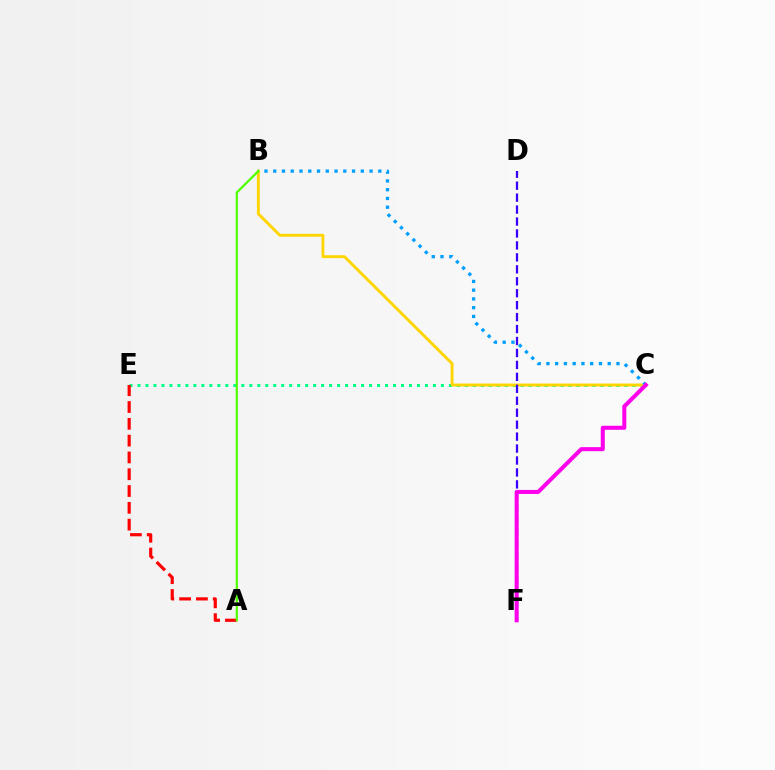{('C', 'E'): [{'color': '#00ff86', 'line_style': 'dotted', 'thickness': 2.17}], ('B', 'C'): [{'color': '#ffd500', 'line_style': 'solid', 'thickness': 2.08}, {'color': '#009eff', 'line_style': 'dotted', 'thickness': 2.38}], ('D', 'F'): [{'color': '#3700ff', 'line_style': 'dashed', 'thickness': 1.62}], ('C', 'F'): [{'color': '#ff00ed', 'line_style': 'solid', 'thickness': 2.91}], ('A', 'E'): [{'color': '#ff0000', 'line_style': 'dashed', 'thickness': 2.28}], ('A', 'B'): [{'color': '#4fff00', 'line_style': 'solid', 'thickness': 1.6}]}